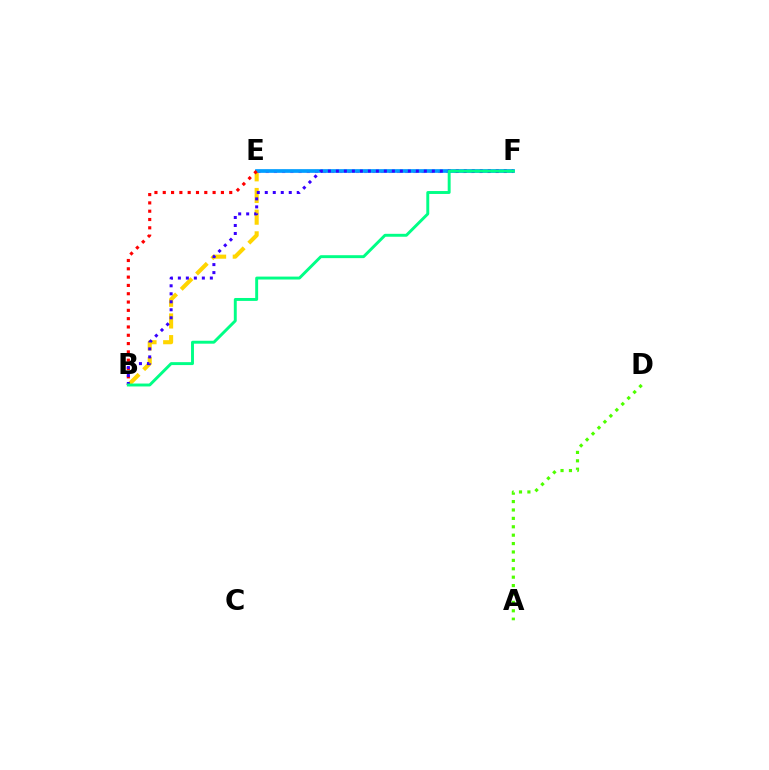{('B', 'E'): [{'color': '#ffd500', 'line_style': 'dashed', 'thickness': 2.95}, {'color': '#ff0000', 'line_style': 'dotted', 'thickness': 2.26}], ('E', 'F'): [{'color': '#ff00ed', 'line_style': 'dotted', 'thickness': 2.23}, {'color': '#009eff', 'line_style': 'solid', 'thickness': 2.66}], ('B', 'F'): [{'color': '#3700ff', 'line_style': 'dotted', 'thickness': 2.17}, {'color': '#00ff86', 'line_style': 'solid', 'thickness': 2.11}], ('A', 'D'): [{'color': '#4fff00', 'line_style': 'dotted', 'thickness': 2.28}]}